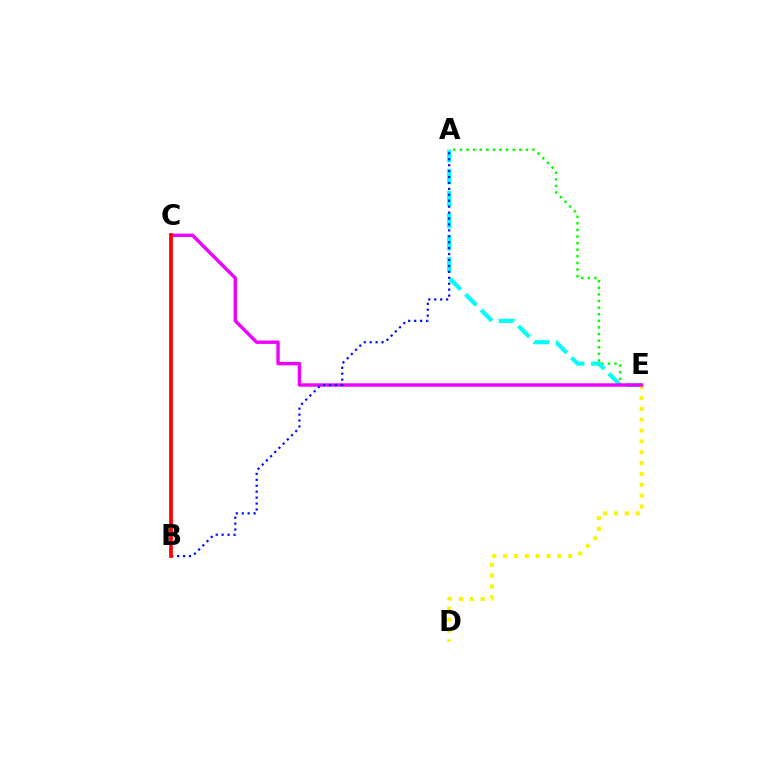{('A', 'E'): [{'color': '#08ff00', 'line_style': 'dotted', 'thickness': 1.79}, {'color': '#00fff6', 'line_style': 'dashed', 'thickness': 2.99}], ('D', 'E'): [{'color': '#fcf500', 'line_style': 'dotted', 'thickness': 2.95}], ('C', 'E'): [{'color': '#ee00ff', 'line_style': 'solid', 'thickness': 2.44}], ('A', 'B'): [{'color': '#0010ff', 'line_style': 'dotted', 'thickness': 1.61}], ('B', 'C'): [{'color': '#ff0000', 'line_style': 'solid', 'thickness': 2.68}]}